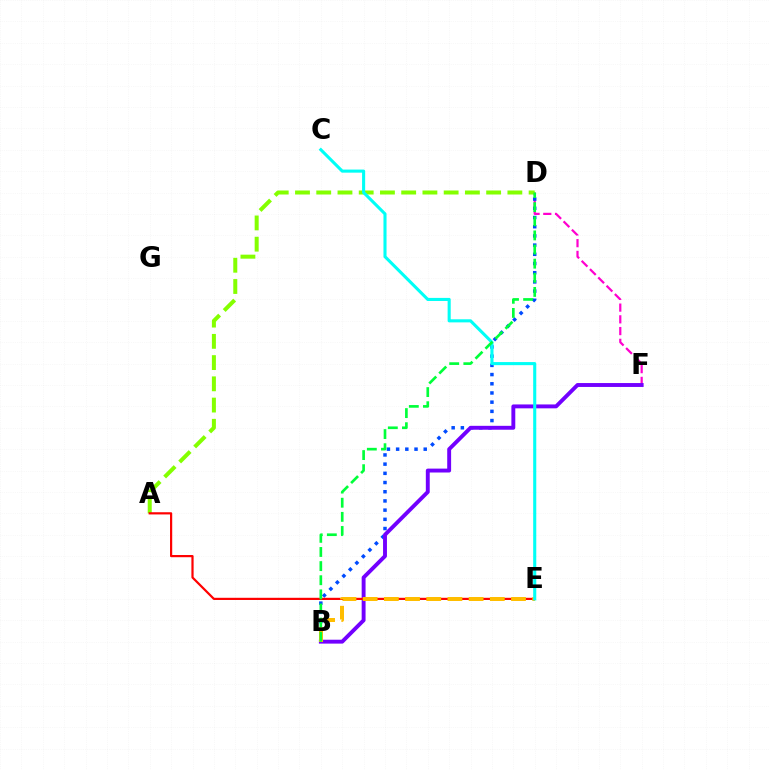{('D', 'F'): [{'color': '#ff00cf', 'line_style': 'dashed', 'thickness': 1.59}], ('B', 'D'): [{'color': '#004bff', 'line_style': 'dotted', 'thickness': 2.5}, {'color': '#00ff39', 'line_style': 'dashed', 'thickness': 1.92}], ('B', 'F'): [{'color': '#7200ff', 'line_style': 'solid', 'thickness': 2.81}], ('A', 'D'): [{'color': '#84ff00', 'line_style': 'dashed', 'thickness': 2.89}], ('A', 'E'): [{'color': '#ff0000', 'line_style': 'solid', 'thickness': 1.58}], ('B', 'E'): [{'color': '#ffbd00', 'line_style': 'dashed', 'thickness': 2.88}], ('C', 'E'): [{'color': '#00fff6', 'line_style': 'solid', 'thickness': 2.22}]}